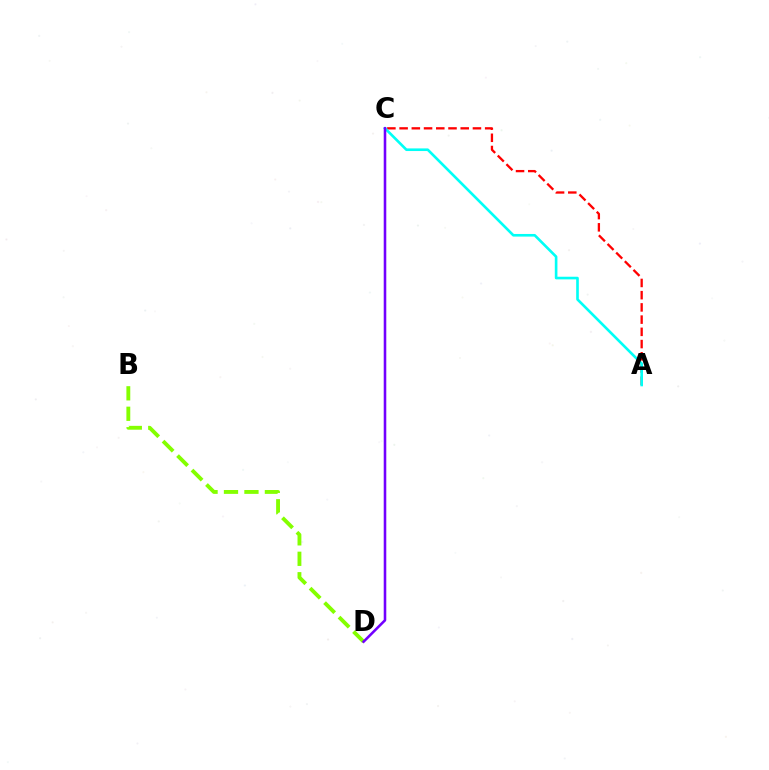{('B', 'D'): [{'color': '#84ff00', 'line_style': 'dashed', 'thickness': 2.78}], ('A', 'C'): [{'color': '#ff0000', 'line_style': 'dashed', 'thickness': 1.66}, {'color': '#00fff6', 'line_style': 'solid', 'thickness': 1.9}], ('C', 'D'): [{'color': '#7200ff', 'line_style': 'solid', 'thickness': 1.85}]}